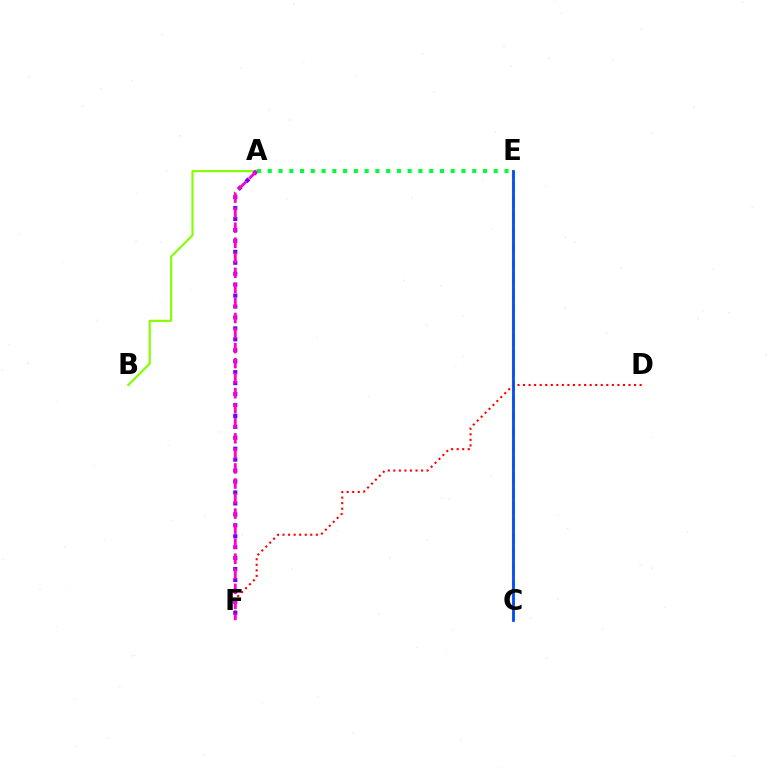{('D', 'F'): [{'color': '#ff0000', 'line_style': 'dotted', 'thickness': 1.51}], ('A', 'B'): [{'color': '#84ff00', 'line_style': 'solid', 'thickness': 1.56}], ('C', 'E'): [{'color': '#00fff6', 'line_style': 'dashed', 'thickness': 2.08}, {'color': '#ffbd00', 'line_style': 'solid', 'thickness': 1.62}, {'color': '#004bff', 'line_style': 'solid', 'thickness': 1.98}], ('A', 'F'): [{'color': '#7200ff', 'line_style': 'dotted', 'thickness': 2.97}, {'color': '#ff00cf', 'line_style': 'dashed', 'thickness': 2.04}], ('A', 'E'): [{'color': '#00ff39', 'line_style': 'dotted', 'thickness': 2.92}]}